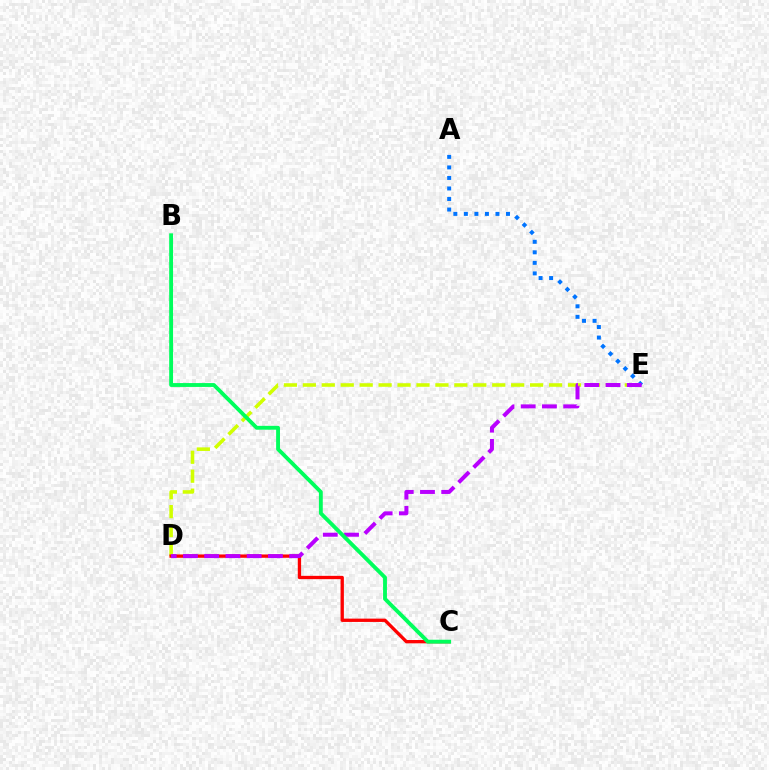{('A', 'E'): [{'color': '#0074ff', 'line_style': 'dotted', 'thickness': 2.86}], ('D', 'E'): [{'color': '#d1ff00', 'line_style': 'dashed', 'thickness': 2.57}, {'color': '#b900ff', 'line_style': 'dashed', 'thickness': 2.89}], ('C', 'D'): [{'color': '#ff0000', 'line_style': 'solid', 'thickness': 2.39}], ('B', 'C'): [{'color': '#00ff5c', 'line_style': 'solid', 'thickness': 2.78}]}